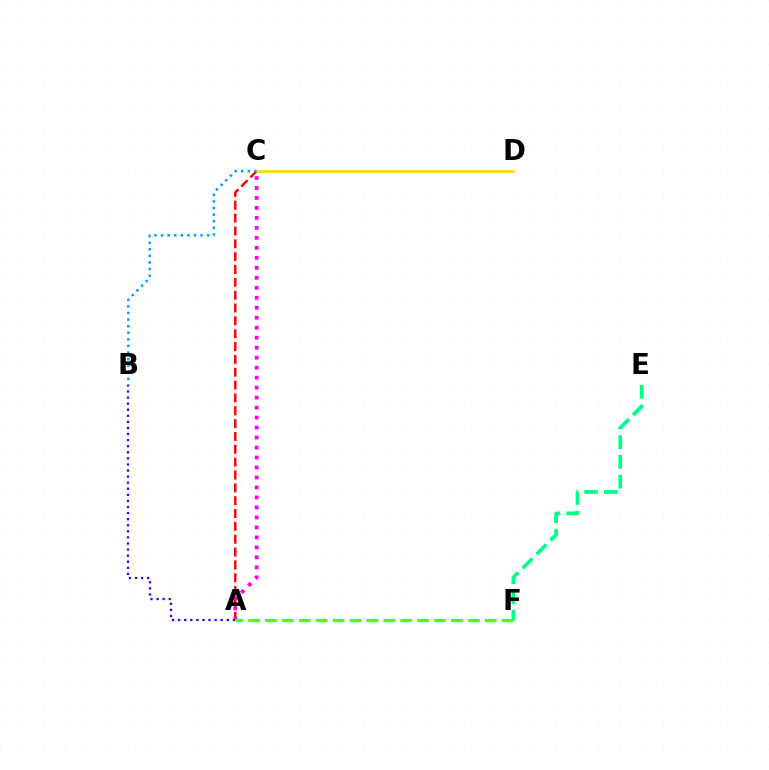{('A', 'C'): [{'color': '#ff0000', 'line_style': 'dashed', 'thickness': 1.74}, {'color': '#ff00ed', 'line_style': 'dotted', 'thickness': 2.71}], ('A', 'F'): [{'color': '#4fff00', 'line_style': 'dashed', 'thickness': 2.3}], ('C', 'D'): [{'color': '#ffd500', 'line_style': 'solid', 'thickness': 1.85}], ('A', 'B'): [{'color': '#3700ff', 'line_style': 'dotted', 'thickness': 1.65}], ('B', 'C'): [{'color': '#009eff', 'line_style': 'dotted', 'thickness': 1.79}], ('E', 'F'): [{'color': '#00ff86', 'line_style': 'dashed', 'thickness': 2.68}]}